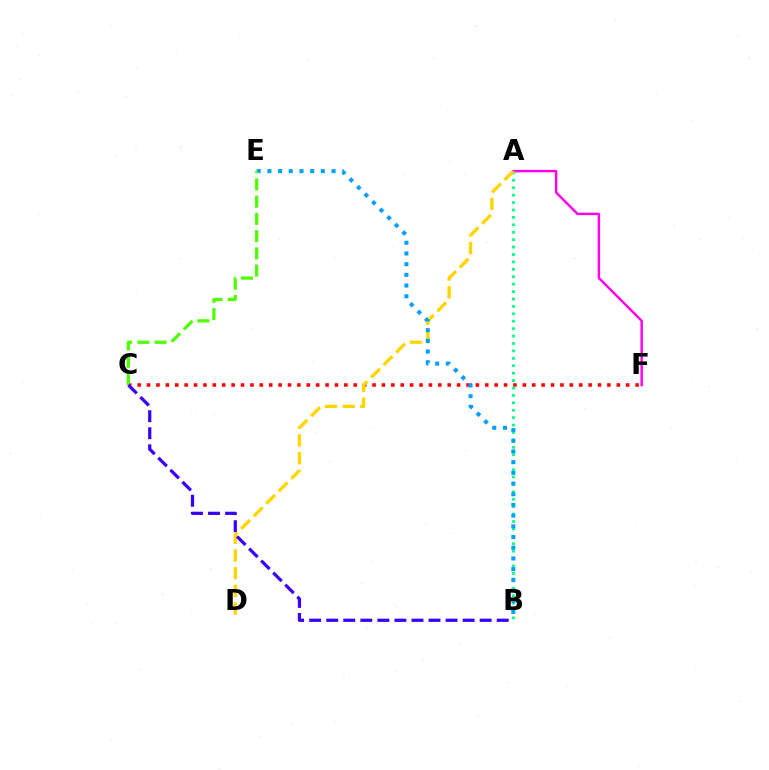{('A', 'F'): [{'color': '#ff00ed', 'line_style': 'solid', 'thickness': 1.76}], ('C', 'F'): [{'color': '#ff0000', 'line_style': 'dotted', 'thickness': 2.55}], ('A', 'B'): [{'color': '#00ff86', 'line_style': 'dotted', 'thickness': 2.02}], ('A', 'D'): [{'color': '#ffd500', 'line_style': 'dashed', 'thickness': 2.4}], ('B', 'E'): [{'color': '#009eff', 'line_style': 'dotted', 'thickness': 2.91}], ('C', 'E'): [{'color': '#4fff00', 'line_style': 'dashed', 'thickness': 2.34}], ('B', 'C'): [{'color': '#3700ff', 'line_style': 'dashed', 'thickness': 2.32}]}